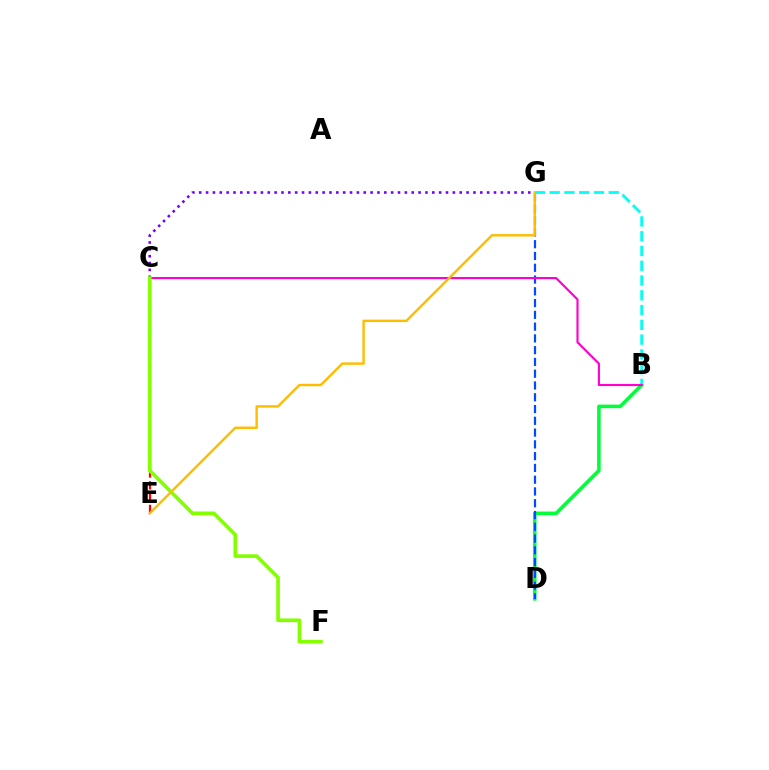{('B', 'D'): [{'color': '#00ff39', 'line_style': 'solid', 'thickness': 2.55}], ('D', 'G'): [{'color': '#004bff', 'line_style': 'dashed', 'thickness': 1.6}], ('C', 'E'): [{'color': '#ff0000', 'line_style': 'dashed', 'thickness': 1.6}], ('B', 'G'): [{'color': '#00fff6', 'line_style': 'dashed', 'thickness': 2.01}], ('C', 'G'): [{'color': '#7200ff', 'line_style': 'dotted', 'thickness': 1.86}], ('B', 'C'): [{'color': '#ff00cf', 'line_style': 'solid', 'thickness': 1.55}], ('C', 'F'): [{'color': '#84ff00', 'line_style': 'solid', 'thickness': 2.63}], ('E', 'G'): [{'color': '#ffbd00', 'line_style': 'solid', 'thickness': 1.75}]}